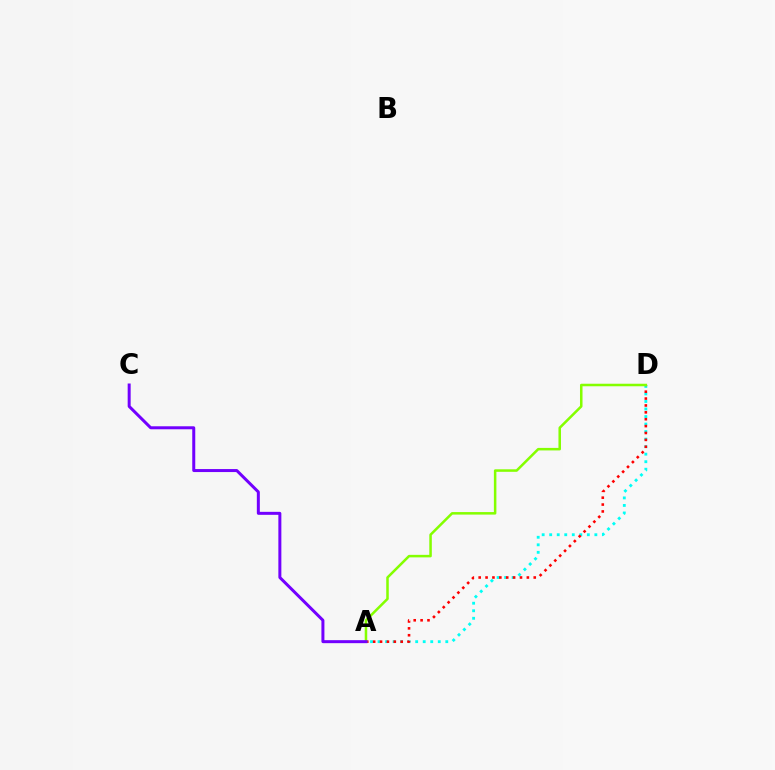{('A', 'D'): [{'color': '#00fff6', 'line_style': 'dotted', 'thickness': 2.05}, {'color': '#ff0000', 'line_style': 'dotted', 'thickness': 1.87}, {'color': '#84ff00', 'line_style': 'solid', 'thickness': 1.81}], ('A', 'C'): [{'color': '#7200ff', 'line_style': 'solid', 'thickness': 2.16}]}